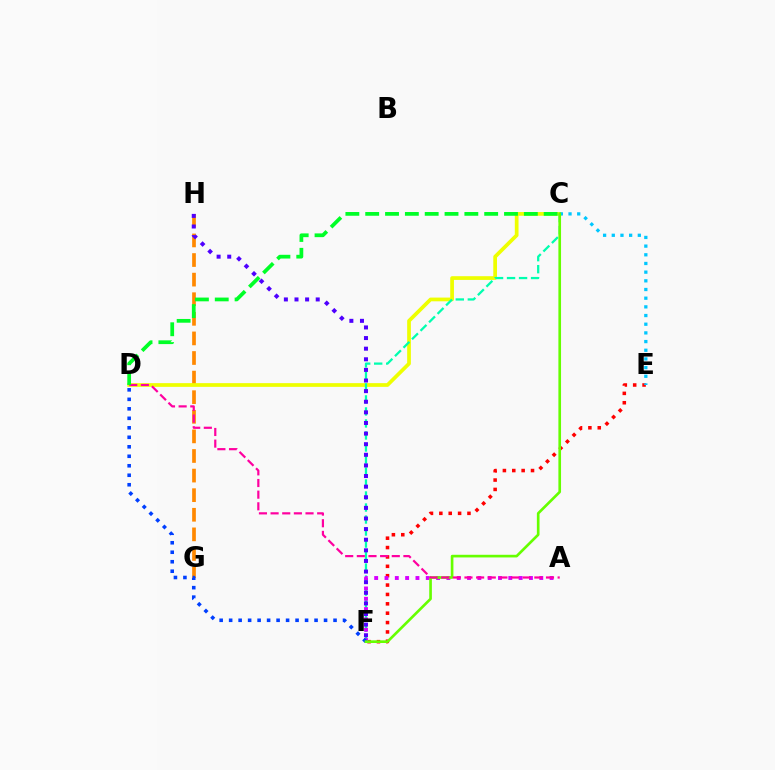{('E', 'F'): [{'color': '#ff0000', 'line_style': 'dotted', 'thickness': 2.55}], ('G', 'H'): [{'color': '#ff8800', 'line_style': 'dashed', 'thickness': 2.66}], ('C', 'D'): [{'color': '#eeff00', 'line_style': 'solid', 'thickness': 2.68}, {'color': '#00ff27', 'line_style': 'dashed', 'thickness': 2.69}], ('C', 'F'): [{'color': '#00ffaf', 'line_style': 'dashed', 'thickness': 1.63}, {'color': '#66ff00', 'line_style': 'solid', 'thickness': 1.91}], ('A', 'F'): [{'color': '#d600ff', 'line_style': 'dotted', 'thickness': 2.8}], ('D', 'F'): [{'color': '#003fff', 'line_style': 'dotted', 'thickness': 2.58}], ('F', 'H'): [{'color': '#4f00ff', 'line_style': 'dotted', 'thickness': 2.88}], ('C', 'E'): [{'color': '#00c7ff', 'line_style': 'dotted', 'thickness': 2.36}], ('A', 'D'): [{'color': '#ff00a0', 'line_style': 'dashed', 'thickness': 1.58}]}